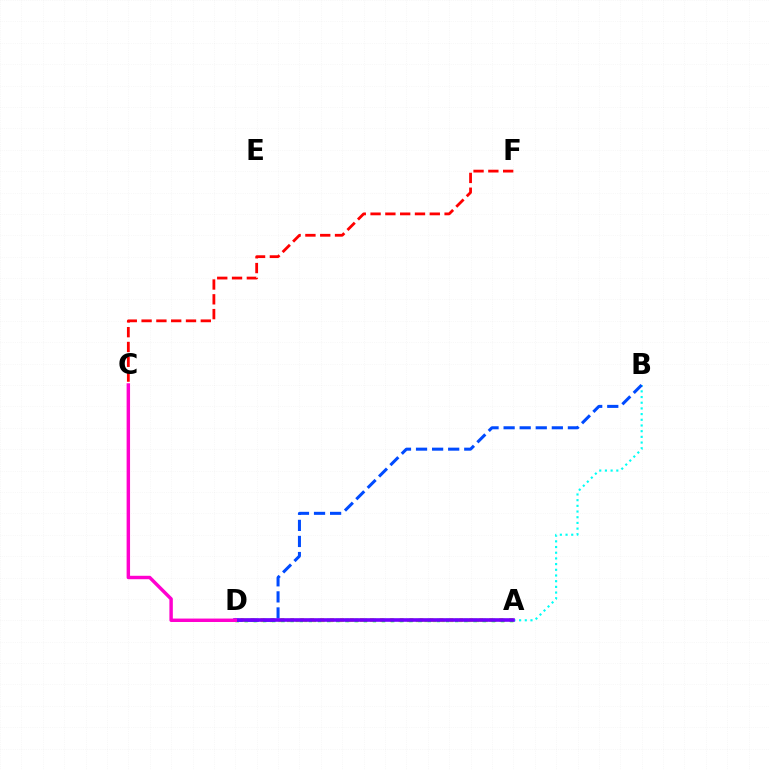{('A', 'B'): [{'color': '#00fff6', 'line_style': 'dotted', 'thickness': 1.55}], ('A', 'D'): [{'color': '#84ff00', 'line_style': 'dotted', 'thickness': 2.33}, {'color': '#ffbd00', 'line_style': 'dotted', 'thickness': 2.7}, {'color': '#00ff39', 'line_style': 'dotted', 'thickness': 2.48}, {'color': '#7200ff', 'line_style': 'solid', 'thickness': 2.61}], ('B', 'D'): [{'color': '#004bff', 'line_style': 'dashed', 'thickness': 2.18}], ('C', 'D'): [{'color': '#ff00cf', 'line_style': 'solid', 'thickness': 2.48}], ('C', 'F'): [{'color': '#ff0000', 'line_style': 'dashed', 'thickness': 2.01}]}